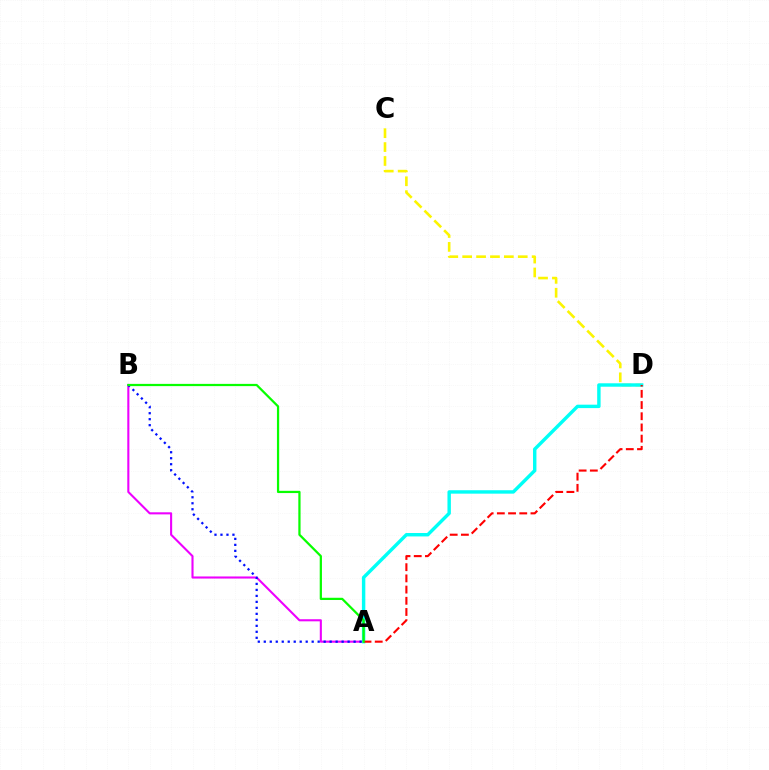{('C', 'D'): [{'color': '#fcf500', 'line_style': 'dashed', 'thickness': 1.89}], ('A', 'B'): [{'color': '#ee00ff', 'line_style': 'solid', 'thickness': 1.51}, {'color': '#0010ff', 'line_style': 'dotted', 'thickness': 1.63}, {'color': '#08ff00', 'line_style': 'solid', 'thickness': 1.61}], ('A', 'D'): [{'color': '#00fff6', 'line_style': 'solid', 'thickness': 2.46}, {'color': '#ff0000', 'line_style': 'dashed', 'thickness': 1.52}]}